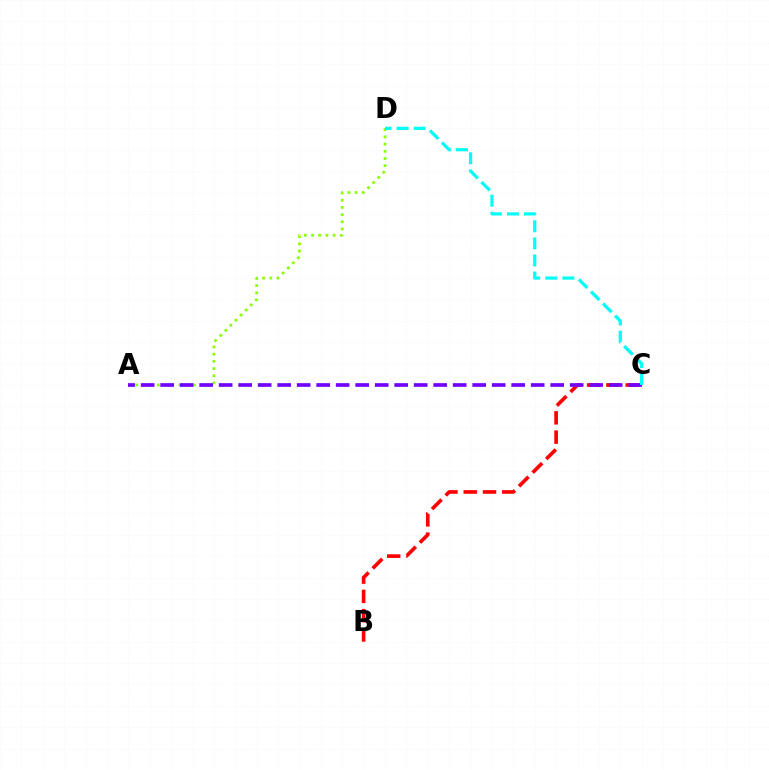{('A', 'D'): [{'color': '#84ff00', 'line_style': 'dotted', 'thickness': 1.96}], ('B', 'C'): [{'color': '#ff0000', 'line_style': 'dashed', 'thickness': 2.62}], ('A', 'C'): [{'color': '#7200ff', 'line_style': 'dashed', 'thickness': 2.65}], ('C', 'D'): [{'color': '#00fff6', 'line_style': 'dashed', 'thickness': 2.32}]}